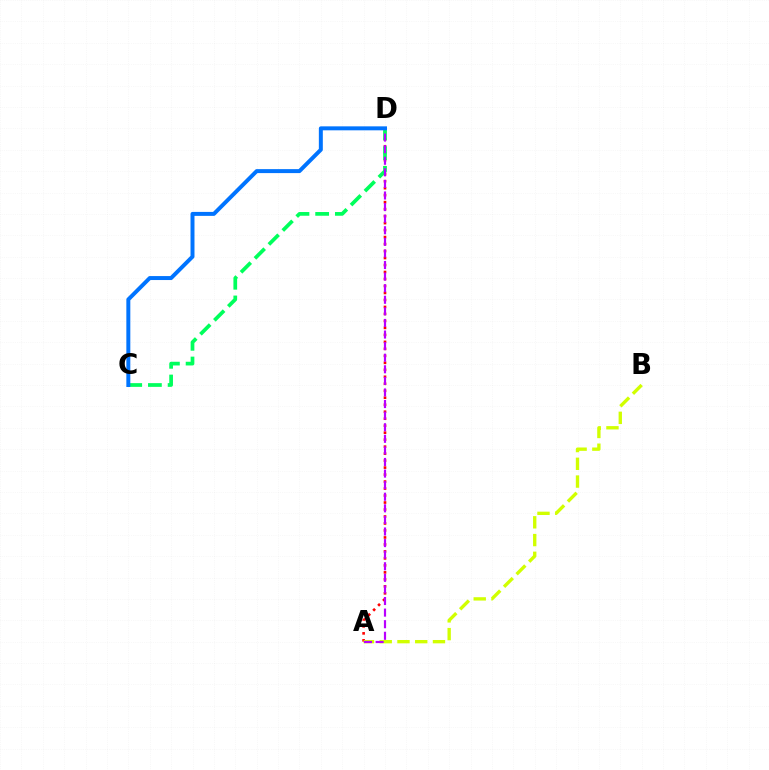{('A', 'D'): [{'color': '#ff0000', 'line_style': 'dotted', 'thickness': 1.9}, {'color': '#b900ff', 'line_style': 'dashed', 'thickness': 1.57}], ('A', 'B'): [{'color': '#d1ff00', 'line_style': 'dashed', 'thickness': 2.41}], ('C', 'D'): [{'color': '#00ff5c', 'line_style': 'dashed', 'thickness': 2.68}, {'color': '#0074ff', 'line_style': 'solid', 'thickness': 2.86}]}